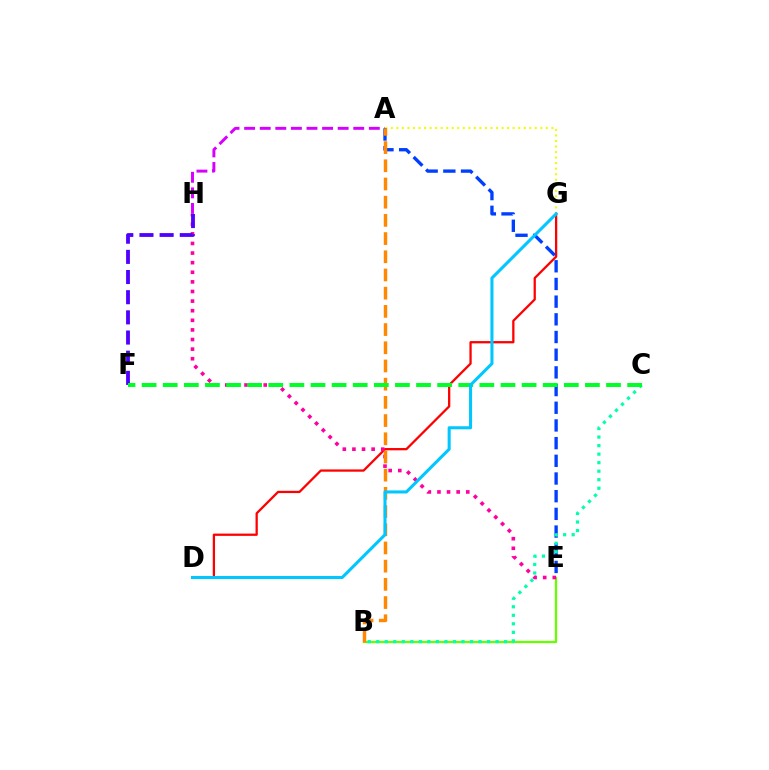{('A', 'G'): [{'color': '#eeff00', 'line_style': 'dotted', 'thickness': 1.5}], ('A', 'H'): [{'color': '#d600ff', 'line_style': 'dashed', 'thickness': 2.12}], ('D', 'G'): [{'color': '#ff0000', 'line_style': 'solid', 'thickness': 1.64}, {'color': '#00c7ff', 'line_style': 'solid', 'thickness': 2.2}], ('B', 'E'): [{'color': '#66ff00', 'line_style': 'solid', 'thickness': 1.64}], ('A', 'E'): [{'color': '#003fff', 'line_style': 'dashed', 'thickness': 2.4}], ('B', 'C'): [{'color': '#00ffaf', 'line_style': 'dotted', 'thickness': 2.32}], ('E', 'H'): [{'color': '#ff00a0', 'line_style': 'dotted', 'thickness': 2.61}], ('A', 'B'): [{'color': '#ff8800', 'line_style': 'dashed', 'thickness': 2.47}], ('F', 'H'): [{'color': '#4f00ff', 'line_style': 'dashed', 'thickness': 2.74}], ('C', 'F'): [{'color': '#00ff27', 'line_style': 'dashed', 'thickness': 2.87}]}